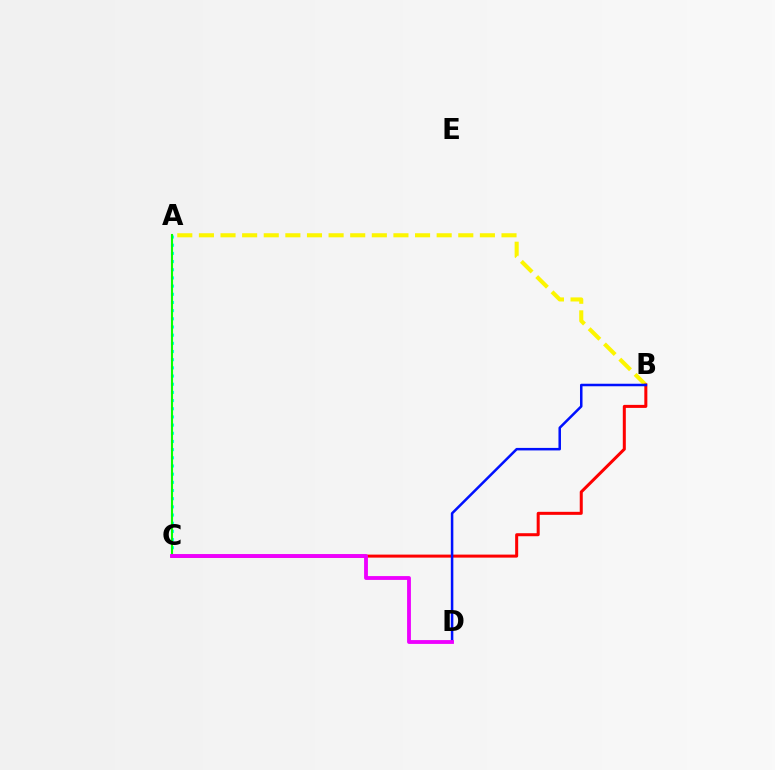{('A', 'C'): [{'color': '#00fff6', 'line_style': 'dotted', 'thickness': 2.22}, {'color': '#08ff00', 'line_style': 'solid', 'thickness': 1.51}], ('A', 'B'): [{'color': '#fcf500', 'line_style': 'dashed', 'thickness': 2.94}], ('B', 'C'): [{'color': '#ff0000', 'line_style': 'solid', 'thickness': 2.17}], ('B', 'D'): [{'color': '#0010ff', 'line_style': 'solid', 'thickness': 1.81}], ('C', 'D'): [{'color': '#ee00ff', 'line_style': 'solid', 'thickness': 2.76}]}